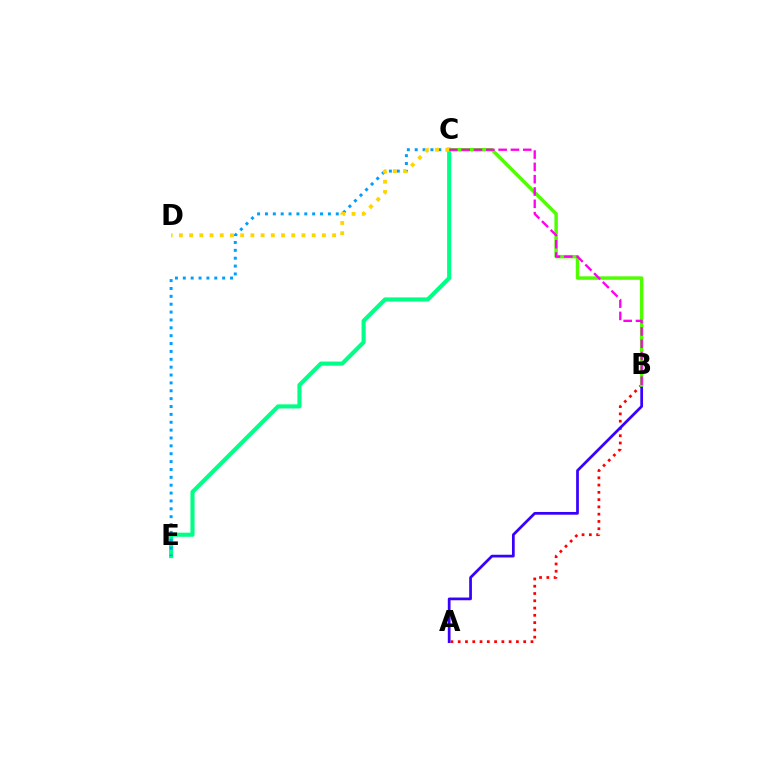{('C', 'E'): [{'color': '#00ff86', 'line_style': 'solid', 'thickness': 2.96}, {'color': '#009eff', 'line_style': 'dotted', 'thickness': 2.14}], ('A', 'B'): [{'color': '#ff0000', 'line_style': 'dotted', 'thickness': 1.98}, {'color': '#3700ff', 'line_style': 'solid', 'thickness': 1.96}], ('B', 'C'): [{'color': '#4fff00', 'line_style': 'solid', 'thickness': 2.48}, {'color': '#ff00ed', 'line_style': 'dashed', 'thickness': 1.67}], ('C', 'D'): [{'color': '#ffd500', 'line_style': 'dotted', 'thickness': 2.78}]}